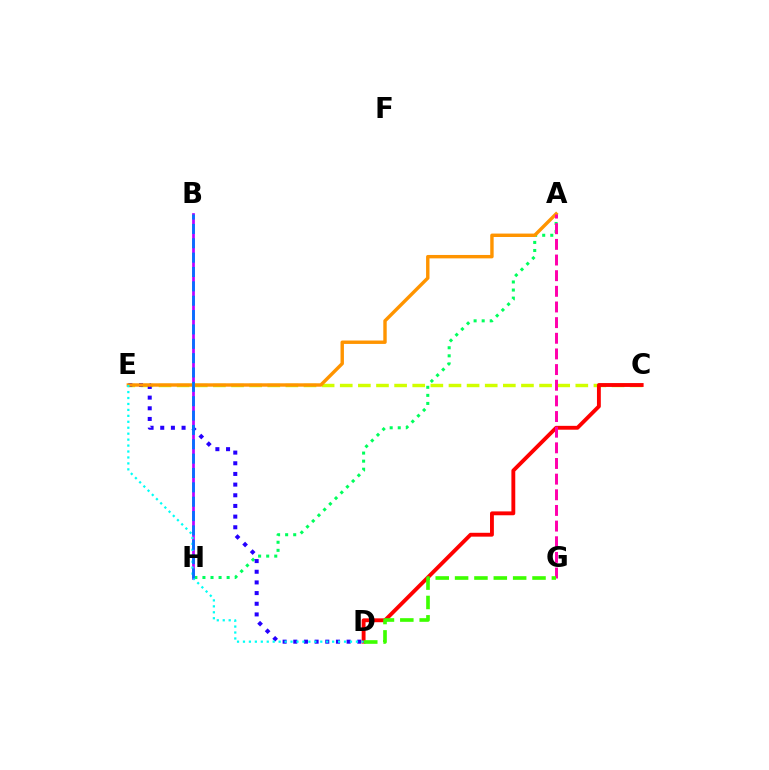{('B', 'H'): [{'color': '#b900ff', 'line_style': 'solid', 'thickness': 1.96}, {'color': '#0074ff', 'line_style': 'dashed', 'thickness': 1.95}], ('A', 'H'): [{'color': '#00ff5c', 'line_style': 'dotted', 'thickness': 2.19}], ('C', 'E'): [{'color': '#d1ff00', 'line_style': 'dashed', 'thickness': 2.46}], ('C', 'D'): [{'color': '#ff0000', 'line_style': 'solid', 'thickness': 2.78}], ('D', 'E'): [{'color': '#2500ff', 'line_style': 'dotted', 'thickness': 2.9}, {'color': '#00fff6', 'line_style': 'dotted', 'thickness': 1.62}], ('A', 'E'): [{'color': '#ff9400', 'line_style': 'solid', 'thickness': 2.46}], ('A', 'G'): [{'color': '#ff00ac', 'line_style': 'dashed', 'thickness': 2.13}], ('D', 'G'): [{'color': '#3dff00', 'line_style': 'dashed', 'thickness': 2.63}]}